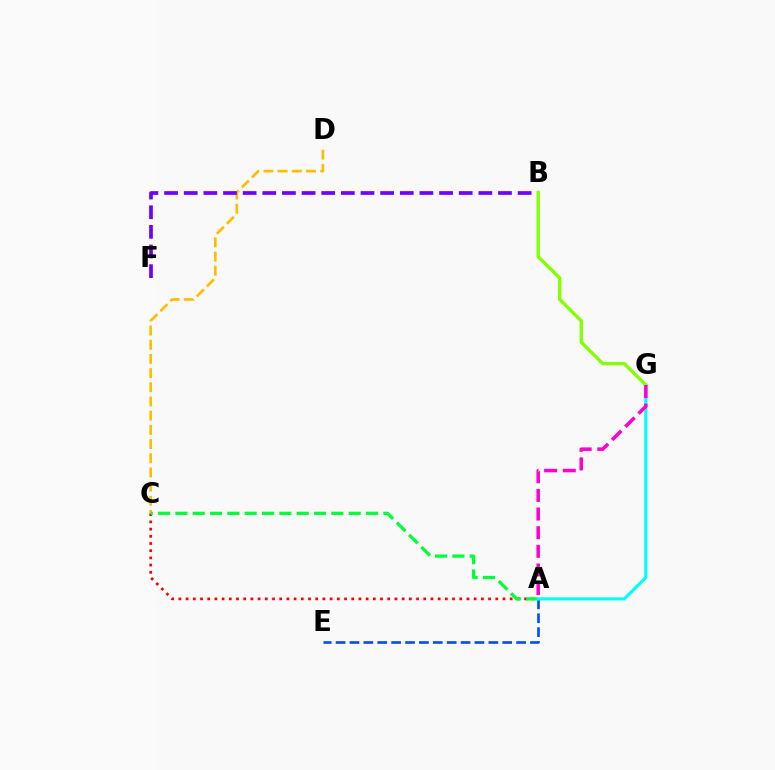{('A', 'C'): [{'color': '#ff0000', 'line_style': 'dotted', 'thickness': 1.96}, {'color': '#00ff39', 'line_style': 'dashed', 'thickness': 2.35}], ('A', 'E'): [{'color': '#004bff', 'line_style': 'dashed', 'thickness': 1.89}], ('C', 'D'): [{'color': '#ffbd00', 'line_style': 'dashed', 'thickness': 1.93}], ('B', 'F'): [{'color': '#7200ff', 'line_style': 'dashed', 'thickness': 2.67}], ('A', 'G'): [{'color': '#00fff6', 'line_style': 'solid', 'thickness': 2.22}, {'color': '#ff00cf', 'line_style': 'dashed', 'thickness': 2.53}], ('B', 'G'): [{'color': '#84ff00', 'line_style': 'solid', 'thickness': 2.4}]}